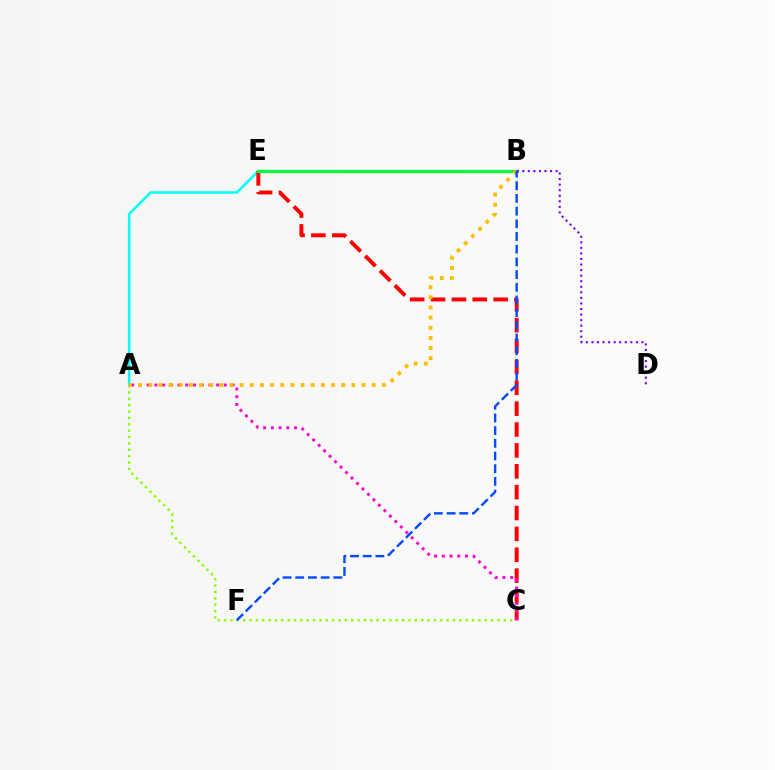{('A', 'E'): [{'color': '#00fff6', 'line_style': 'solid', 'thickness': 1.8}], ('C', 'E'): [{'color': '#ff0000', 'line_style': 'dashed', 'thickness': 2.84}], ('A', 'C'): [{'color': '#84ff00', 'line_style': 'dotted', 'thickness': 1.73}, {'color': '#ff00cf', 'line_style': 'dotted', 'thickness': 2.1}], ('B', 'E'): [{'color': '#00ff39', 'line_style': 'solid', 'thickness': 2.32}], ('A', 'B'): [{'color': '#ffbd00', 'line_style': 'dotted', 'thickness': 2.76}], ('B', 'F'): [{'color': '#004bff', 'line_style': 'dashed', 'thickness': 1.72}], ('B', 'D'): [{'color': '#7200ff', 'line_style': 'dotted', 'thickness': 1.51}]}